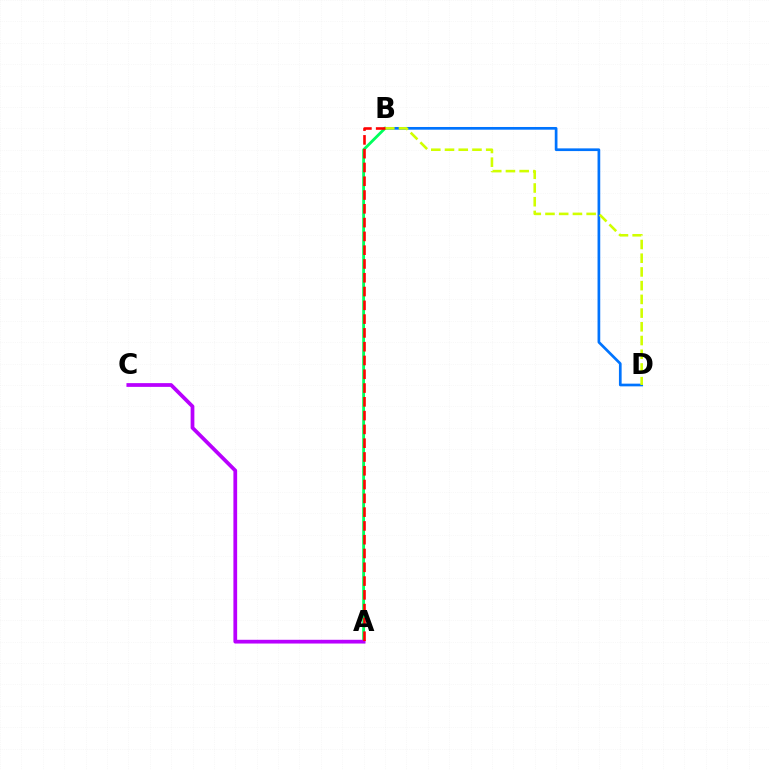{('B', 'D'): [{'color': '#0074ff', 'line_style': 'solid', 'thickness': 1.94}, {'color': '#d1ff00', 'line_style': 'dashed', 'thickness': 1.86}], ('A', 'B'): [{'color': '#00ff5c', 'line_style': 'solid', 'thickness': 2.03}, {'color': '#ff0000', 'line_style': 'dashed', 'thickness': 1.87}], ('A', 'C'): [{'color': '#b900ff', 'line_style': 'solid', 'thickness': 2.7}]}